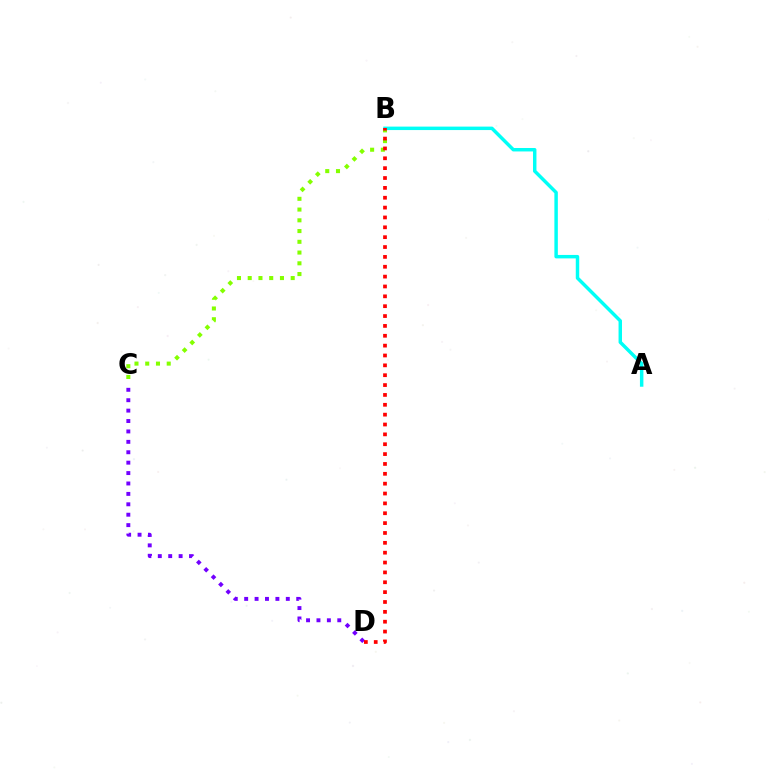{('B', 'C'): [{'color': '#84ff00', 'line_style': 'dotted', 'thickness': 2.92}], ('A', 'B'): [{'color': '#00fff6', 'line_style': 'solid', 'thickness': 2.49}], ('C', 'D'): [{'color': '#7200ff', 'line_style': 'dotted', 'thickness': 2.83}], ('B', 'D'): [{'color': '#ff0000', 'line_style': 'dotted', 'thickness': 2.68}]}